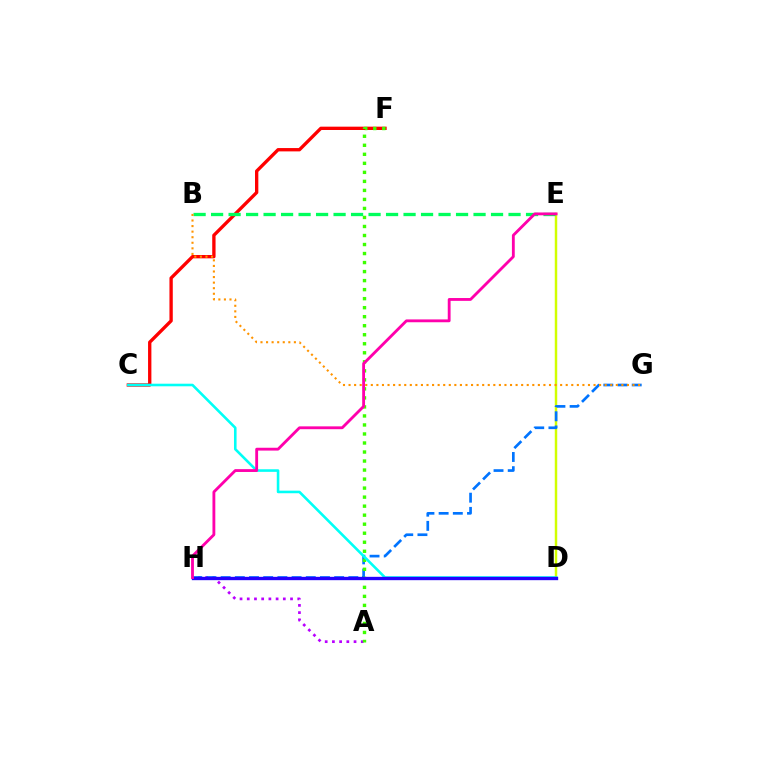{('A', 'H'): [{'color': '#b900ff', 'line_style': 'dotted', 'thickness': 1.96}], ('D', 'E'): [{'color': '#d1ff00', 'line_style': 'solid', 'thickness': 1.77}], ('G', 'H'): [{'color': '#0074ff', 'line_style': 'dashed', 'thickness': 1.93}], ('C', 'F'): [{'color': '#ff0000', 'line_style': 'solid', 'thickness': 2.4}], ('B', 'E'): [{'color': '#00ff5c', 'line_style': 'dashed', 'thickness': 2.38}], ('A', 'F'): [{'color': '#3dff00', 'line_style': 'dotted', 'thickness': 2.45}], ('C', 'D'): [{'color': '#00fff6', 'line_style': 'solid', 'thickness': 1.86}], ('B', 'G'): [{'color': '#ff9400', 'line_style': 'dotted', 'thickness': 1.51}], ('D', 'H'): [{'color': '#2500ff', 'line_style': 'solid', 'thickness': 2.41}], ('E', 'H'): [{'color': '#ff00ac', 'line_style': 'solid', 'thickness': 2.04}]}